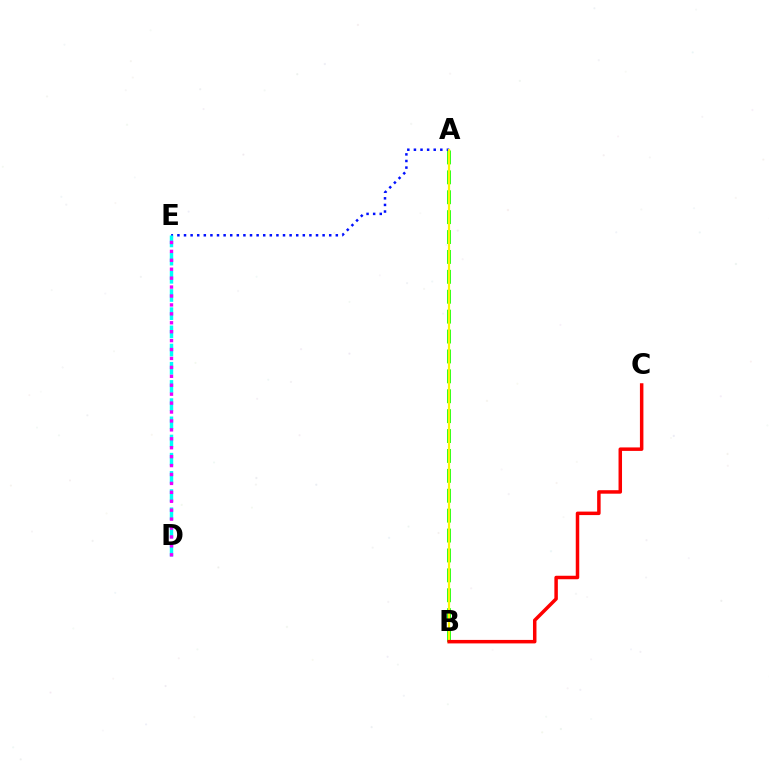{('A', 'B'): [{'color': '#08ff00', 'line_style': 'dashed', 'thickness': 2.7}, {'color': '#fcf500', 'line_style': 'solid', 'thickness': 1.58}], ('A', 'E'): [{'color': '#0010ff', 'line_style': 'dotted', 'thickness': 1.79}], ('D', 'E'): [{'color': '#00fff6', 'line_style': 'dashed', 'thickness': 2.47}, {'color': '#ee00ff', 'line_style': 'dotted', 'thickness': 2.42}], ('B', 'C'): [{'color': '#ff0000', 'line_style': 'solid', 'thickness': 2.51}]}